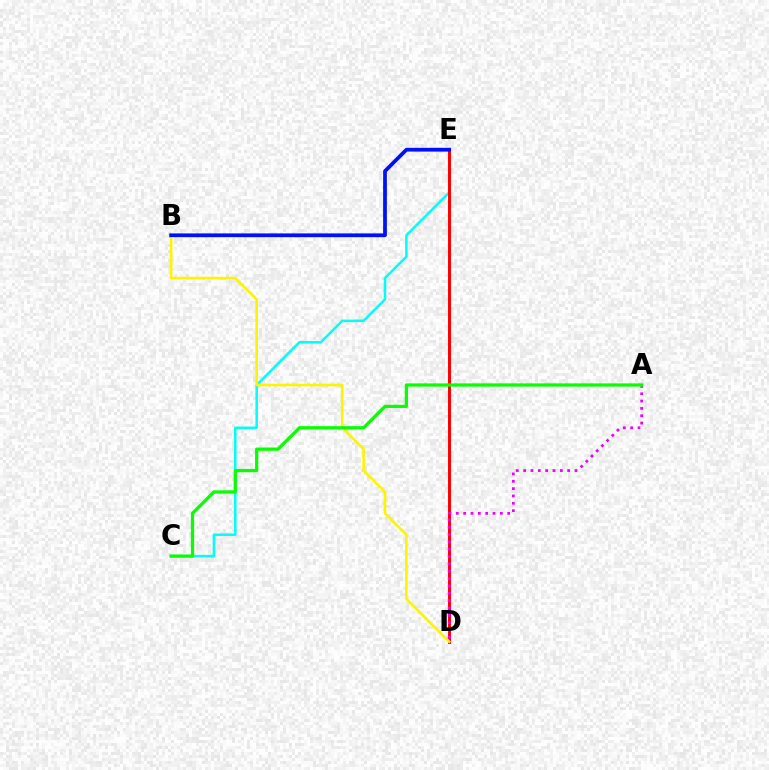{('C', 'E'): [{'color': '#00fff6', 'line_style': 'solid', 'thickness': 1.8}], ('D', 'E'): [{'color': '#ff0000', 'line_style': 'solid', 'thickness': 2.13}], ('B', 'D'): [{'color': '#fcf500', 'line_style': 'solid', 'thickness': 1.89}], ('A', 'D'): [{'color': '#ee00ff', 'line_style': 'dotted', 'thickness': 1.99}], ('A', 'C'): [{'color': '#08ff00', 'line_style': 'solid', 'thickness': 2.33}], ('B', 'E'): [{'color': '#0010ff', 'line_style': 'solid', 'thickness': 2.7}]}